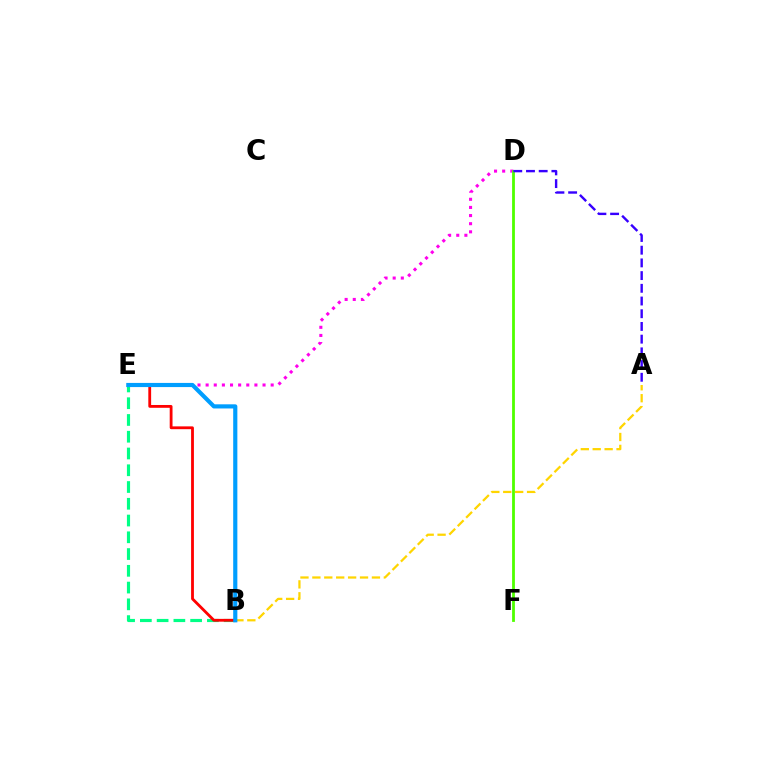{('D', 'E'): [{'color': '#ff00ed', 'line_style': 'dotted', 'thickness': 2.21}], ('B', 'E'): [{'color': '#00ff86', 'line_style': 'dashed', 'thickness': 2.28}, {'color': '#ff0000', 'line_style': 'solid', 'thickness': 2.02}, {'color': '#009eff', 'line_style': 'solid', 'thickness': 2.99}], ('A', 'B'): [{'color': '#ffd500', 'line_style': 'dashed', 'thickness': 1.62}], ('D', 'F'): [{'color': '#4fff00', 'line_style': 'solid', 'thickness': 2.02}], ('A', 'D'): [{'color': '#3700ff', 'line_style': 'dashed', 'thickness': 1.73}]}